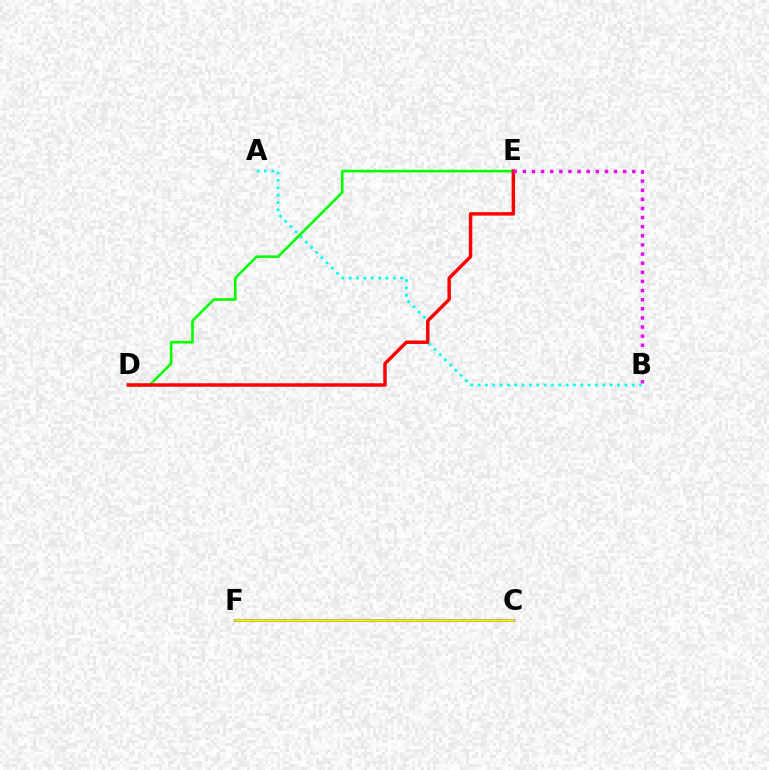{('A', 'B'): [{'color': '#00fff6', 'line_style': 'dotted', 'thickness': 1.99}], ('C', 'F'): [{'color': '#0010ff', 'line_style': 'solid', 'thickness': 2.17}, {'color': '#fcf500', 'line_style': 'solid', 'thickness': 1.85}], ('D', 'E'): [{'color': '#08ff00', 'line_style': 'solid', 'thickness': 1.89}, {'color': '#ff0000', 'line_style': 'solid', 'thickness': 2.48}], ('B', 'E'): [{'color': '#ee00ff', 'line_style': 'dotted', 'thickness': 2.48}]}